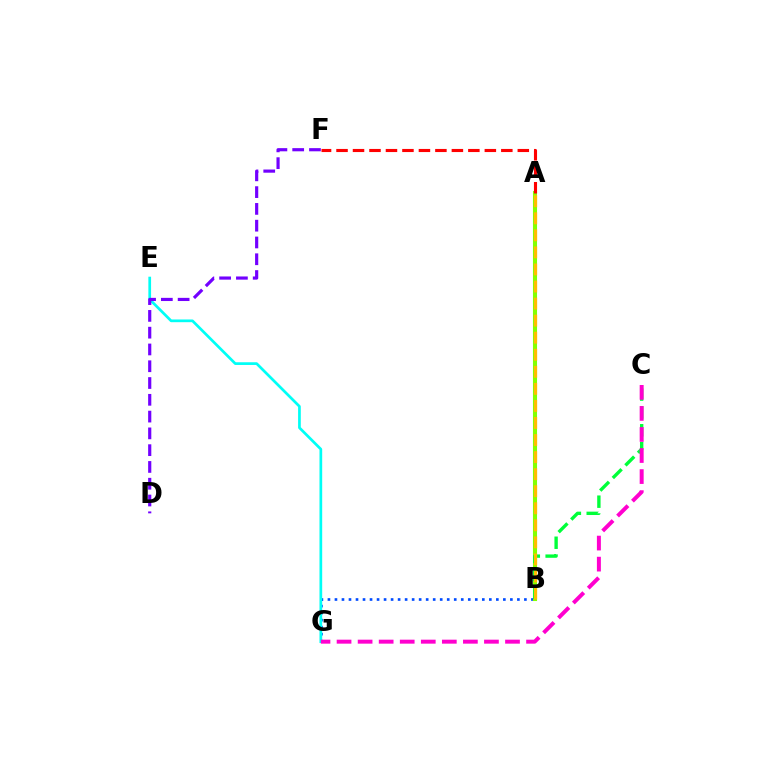{('B', 'G'): [{'color': '#004bff', 'line_style': 'dotted', 'thickness': 1.91}], ('E', 'G'): [{'color': '#00fff6', 'line_style': 'solid', 'thickness': 1.95}], ('A', 'B'): [{'color': '#84ff00', 'line_style': 'solid', 'thickness': 2.94}, {'color': '#ffbd00', 'line_style': 'dashed', 'thickness': 2.32}], ('B', 'C'): [{'color': '#00ff39', 'line_style': 'dashed', 'thickness': 2.42}], ('C', 'G'): [{'color': '#ff00cf', 'line_style': 'dashed', 'thickness': 2.86}], ('A', 'F'): [{'color': '#ff0000', 'line_style': 'dashed', 'thickness': 2.24}], ('D', 'F'): [{'color': '#7200ff', 'line_style': 'dashed', 'thickness': 2.28}]}